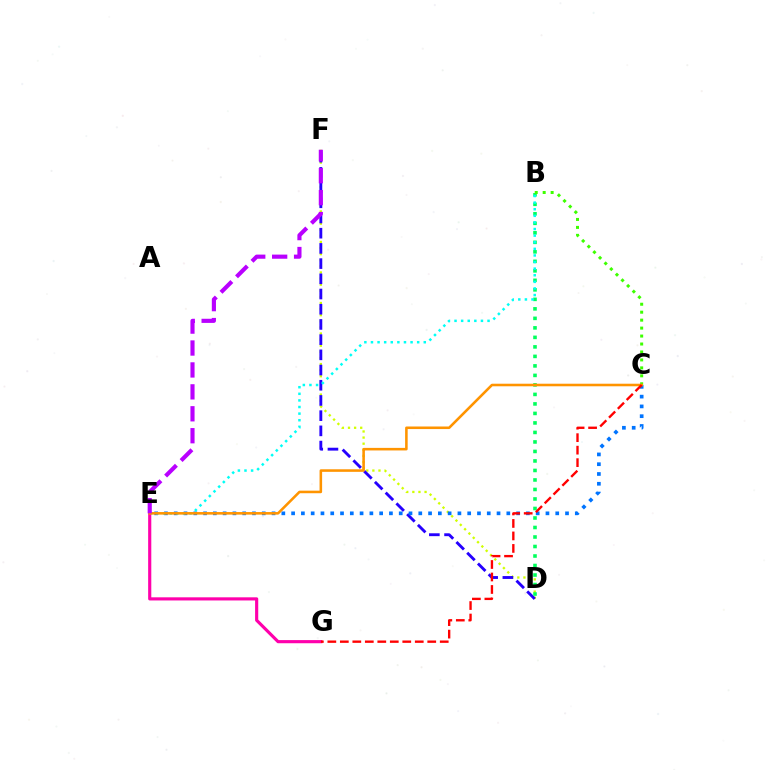{('D', 'F'): [{'color': '#d1ff00', 'line_style': 'dotted', 'thickness': 1.66}, {'color': '#2500ff', 'line_style': 'dashed', 'thickness': 2.07}], ('B', 'D'): [{'color': '#00ff5c', 'line_style': 'dotted', 'thickness': 2.58}], ('C', 'E'): [{'color': '#0074ff', 'line_style': 'dotted', 'thickness': 2.66}, {'color': '#ff9400', 'line_style': 'solid', 'thickness': 1.85}], ('B', 'E'): [{'color': '#00fff6', 'line_style': 'dotted', 'thickness': 1.79}], ('E', 'G'): [{'color': '#ff00ac', 'line_style': 'solid', 'thickness': 2.26}], ('B', 'C'): [{'color': '#3dff00', 'line_style': 'dotted', 'thickness': 2.16}], ('C', 'G'): [{'color': '#ff0000', 'line_style': 'dashed', 'thickness': 1.7}], ('E', 'F'): [{'color': '#b900ff', 'line_style': 'dashed', 'thickness': 2.98}]}